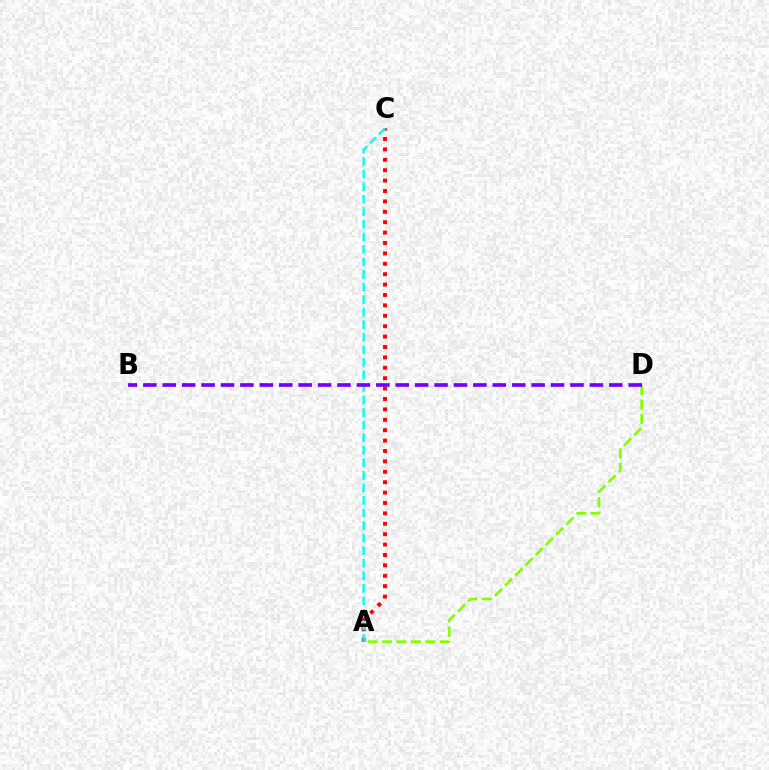{('A', 'D'): [{'color': '#84ff00', 'line_style': 'dashed', 'thickness': 1.96}], ('A', 'C'): [{'color': '#ff0000', 'line_style': 'dotted', 'thickness': 2.83}, {'color': '#00fff6', 'line_style': 'dashed', 'thickness': 1.71}], ('B', 'D'): [{'color': '#7200ff', 'line_style': 'dashed', 'thickness': 2.64}]}